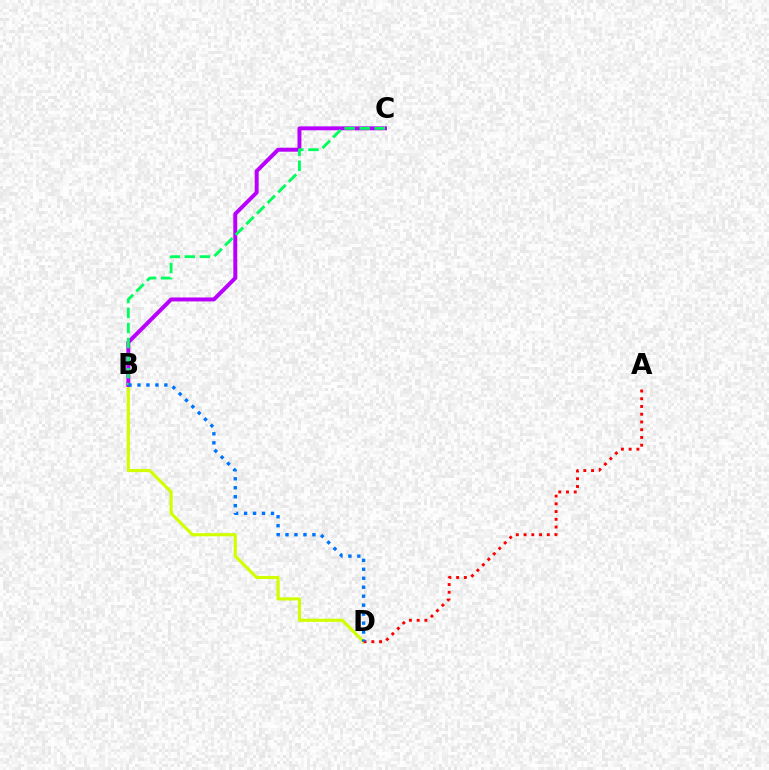{('B', 'D'): [{'color': '#d1ff00', 'line_style': 'solid', 'thickness': 2.27}, {'color': '#0074ff', 'line_style': 'dotted', 'thickness': 2.44}], ('A', 'D'): [{'color': '#ff0000', 'line_style': 'dotted', 'thickness': 2.1}], ('B', 'C'): [{'color': '#b900ff', 'line_style': 'solid', 'thickness': 2.85}, {'color': '#00ff5c', 'line_style': 'dashed', 'thickness': 2.04}]}